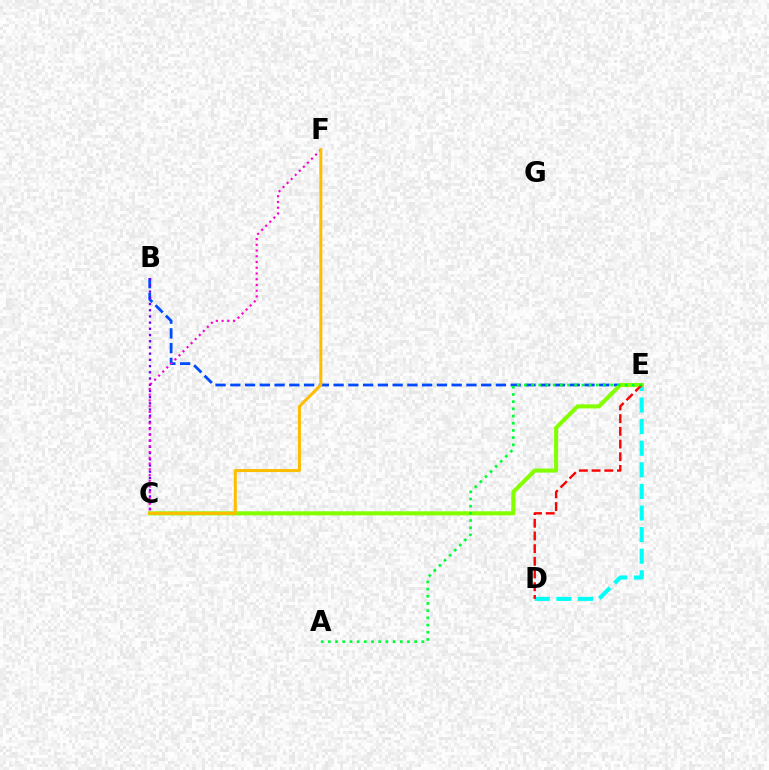{('B', 'E'): [{'color': '#004bff', 'line_style': 'dashed', 'thickness': 2.0}], ('D', 'E'): [{'color': '#00fff6', 'line_style': 'dashed', 'thickness': 2.93}, {'color': '#ff0000', 'line_style': 'dashed', 'thickness': 1.72}], ('B', 'C'): [{'color': '#7200ff', 'line_style': 'dotted', 'thickness': 1.69}], ('C', 'F'): [{'color': '#ff00cf', 'line_style': 'dotted', 'thickness': 1.56}, {'color': '#ffbd00', 'line_style': 'solid', 'thickness': 2.16}], ('C', 'E'): [{'color': '#84ff00', 'line_style': 'solid', 'thickness': 2.94}], ('A', 'E'): [{'color': '#00ff39', 'line_style': 'dotted', 'thickness': 1.95}]}